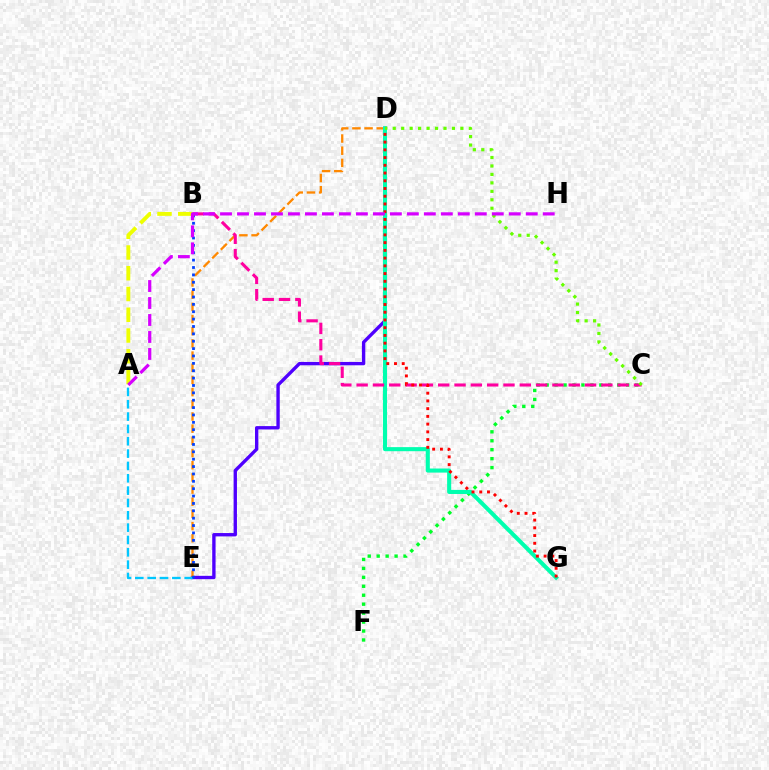{('D', 'E'): [{'color': '#4f00ff', 'line_style': 'solid', 'thickness': 2.42}, {'color': '#ff8800', 'line_style': 'dashed', 'thickness': 1.65}], ('C', 'F'): [{'color': '#00ff27', 'line_style': 'dotted', 'thickness': 2.43}], ('A', 'E'): [{'color': '#00c7ff', 'line_style': 'dashed', 'thickness': 1.68}], ('D', 'G'): [{'color': '#00ffaf', 'line_style': 'solid', 'thickness': 2.94}, {'color': '#ff0000', 'line_style': 'dotted', 'thickness': 2.1}], ('B', 'E'): [{'color': '#003fff', 'line_style': 'dotted', 'thickness': 2.0}], ('A', 'B'): [{'color': '#eeff00', 'line_style': 'dashed', 'thickness': 2.82}], ('B', 'C'): [{'color': '#ff00a0', 'line_style': 'dashed', 'thickness': 2.22}], ('C', 'D'): [{'color': '#66ff00', 'line_style': 'dotted', 'thickness': 2.3}], ('A', 'H'): [{'color': '#d600ff', 'line_style': 'dashed', 'thickness': 2.31}]}